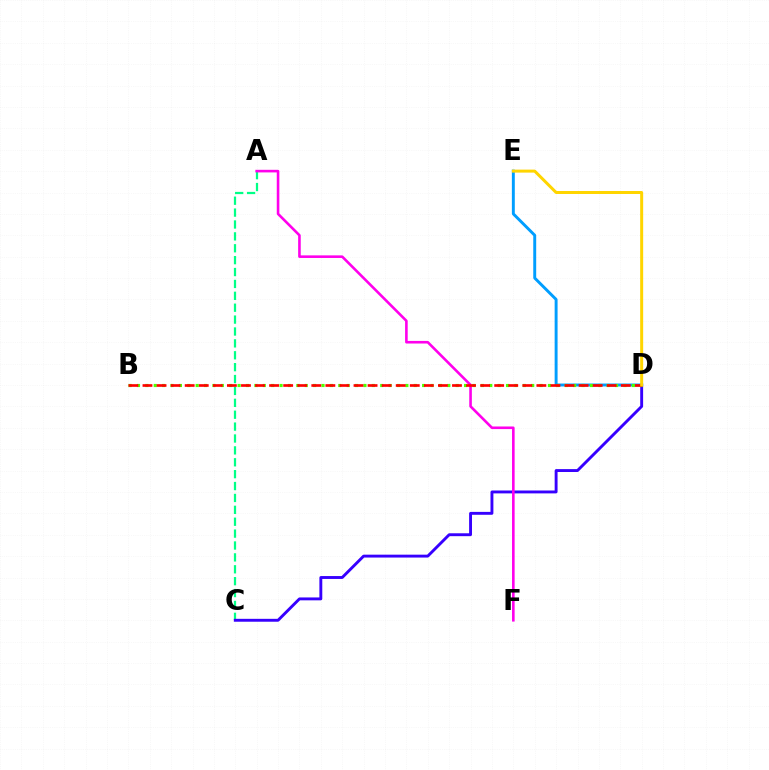{('A', 'C'): [{'color': '#00ff86', 'line_style': 'dashed', 'thickness': 1.62}], ('C', 'D'): [{'color': '#3700ff', 'line_style': 'solid', 'thickness': 2.09}], ('D', 'E'): [{'color': '#009eff', 'line_style': 'solid', 'thickness': 2.11}, {'color': '#ffd500', 'line_style': 'solid', 'thickness': 2.16}], ('B', 'D'): [{'color': '#4fff00', 'line_style': 'dotted', 'thickness': 2.28}, {'color': '#ff0000', 'line_style': 'dashed', 'thickness': 1.91}], ('A', 'F'): [{'color': '#ff00ed', 'line_style': 'solid', 'thickness': 1.87}]}